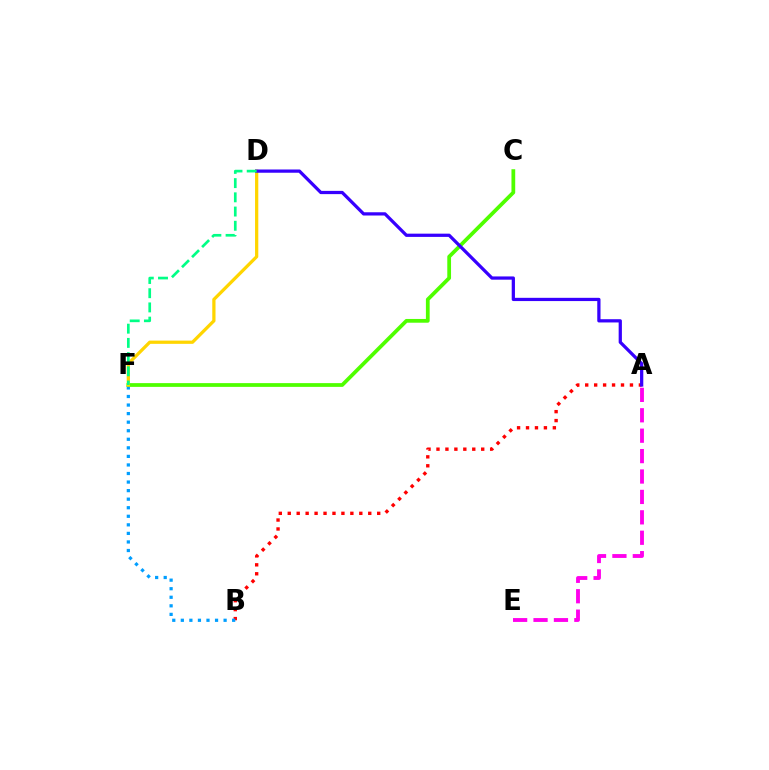{('A', 'B'): [{'color': '#ff0000', 'line_style': 'dotted', 'thickness': 2.43}], ('A', 'E'): [{'color': '#ff00ed', 'line_style': 'dashed', 'thickness': 2.77}], ('B', 'F'): [{'color': '#009eff', 'line_style': 'dotted', 'thickness': 2.32}], ('C', 'F'): [{'color': '#4fff00', 'line_style': 'solid', 'thickness': 2.7}], ('D', 'F'): [{'color': '#ffd500', 'line_style': 'solid', 'thickness': 2.34}, {'color': '#00ff86', 'line_style': 'dashed', 'thickness': 1.93}], ('A', 'D'): [{'color': '#3700ff', 'line_style': 'solid', 'thickness': 2.34}]}